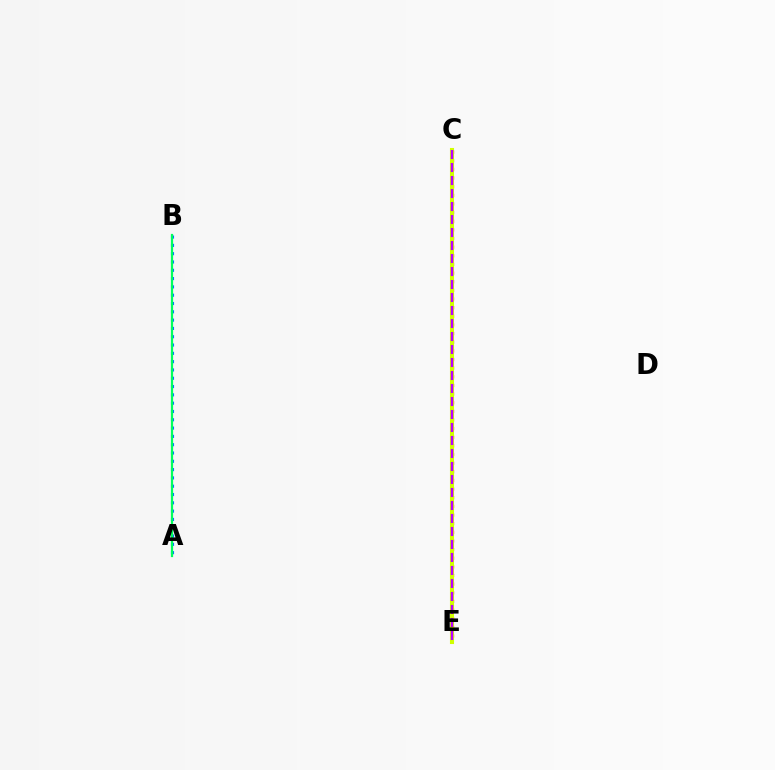{('A', 'B'): [{'color': '#0074ff', 'line_style': 'dotted', 'thickness': 2.26}, {'color': '#00ff5c', 'line_style': 'solid', 'thickness': 1.59}], ('C', 'E'): [{'color': '#ff0000', 'line_style': 'dotted', 'thickness': 2.35}, {'color': '#d1ff00', 'line_style': 'solid', 'thickness': 2.94}, {'color': '#b900ff', 'line_style': 'dashed', 'thickness': 1.77}]}